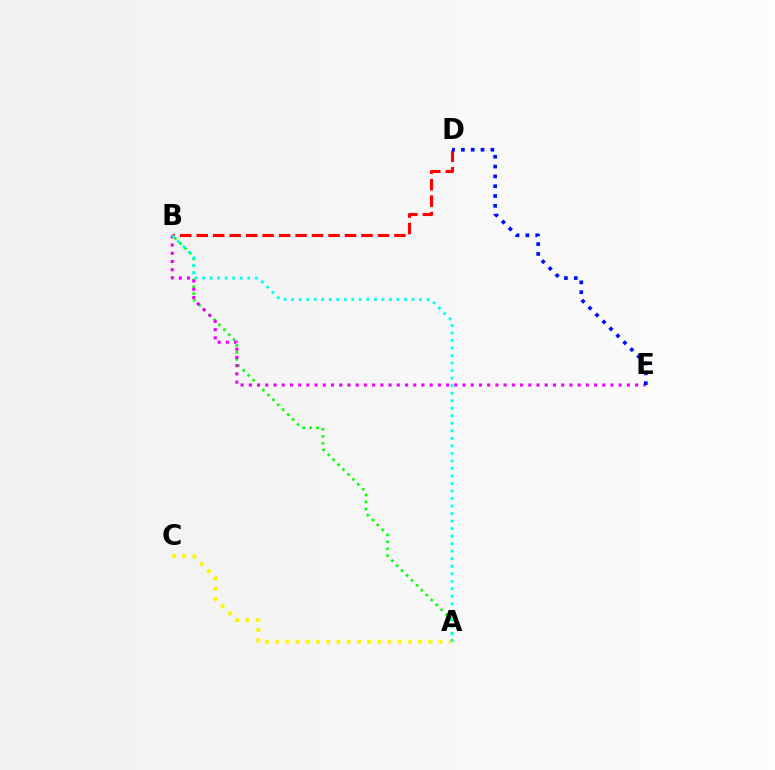{('A', 'B'): [{'color': '#08ff00', 'line_style': 'dotted', 'thickness': 1.89}, {'color': '#00fff6', 'line_style': 'dotted', 'thickness': 2.04}], ('A', 'C'): [{'color': '#fcf500', 'line_style': 'dotted', 'thickness': 2.78}], ('B', 'E'): [{'color': '#ee00ff', 'line_style': 'dotted', 'thickness': 2.23}], ('B', 'D'): [{'color': '#ff0000', 'line_style': 'dashed', 'thickness': 2.24}], ('D', 'E'): [{'color': '#0010ff', 'line_style': 'dotted', 'thickness': 2.67}]}